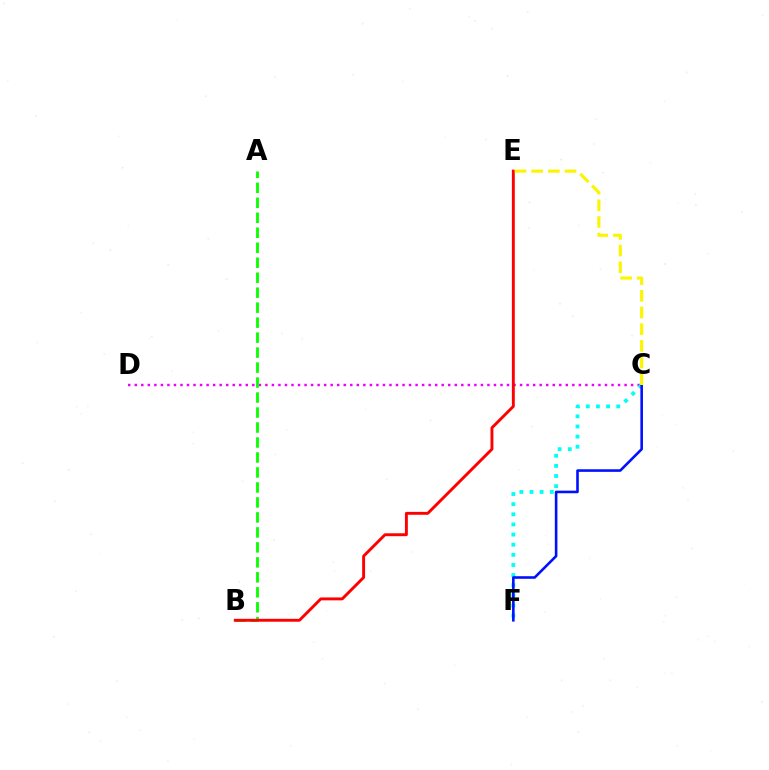{('C', 'D'): [{'color': '#ee00ff', 'line_style': 'dotted', 'thickness': 1.77}], ('C', 'F'): [{'color': '#00fff6', 'line_style': 'dotted', 'thickness': 2.75}, {'color': '#0010ff', 'line_style': 'solid', 'thickness': 1.87}], ('A', 'B'): [{'color': '#08ff00', 'line_style': 'dashed', 'thickness': 2.04}], ('B', 'E'): [{'color': '#ff0000', 'line_style': 'solid', 'thickness': 2.09}], ('C', 'E'): [{'color': '#fcf500', 'line_style': 'dashed', 'thickness': 2.26}]}